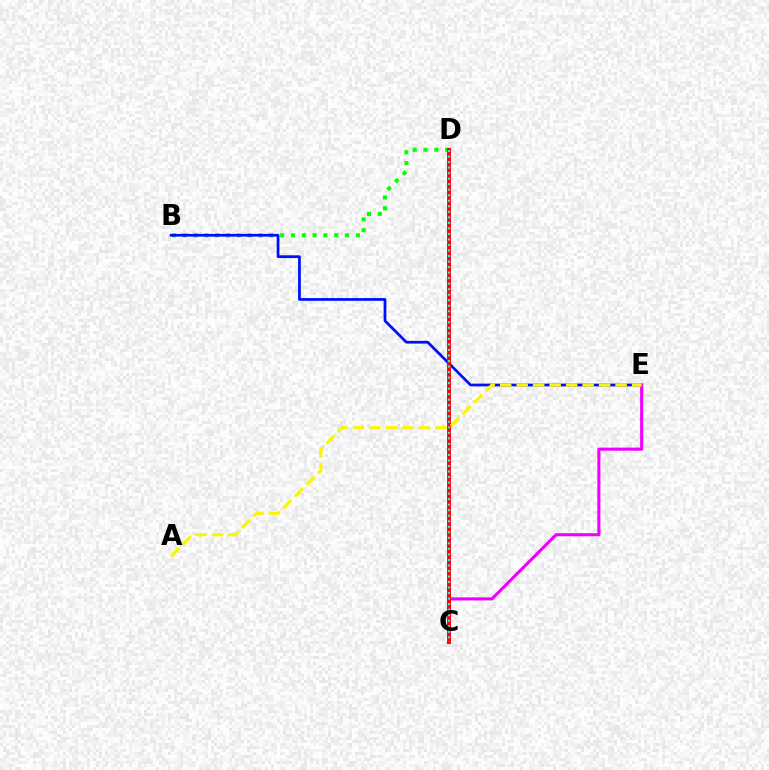{('B', 'D'): [{'color': '#08ff00', 'line_style': 'dotted', 'thickness': 2.94}], ('B', 'E'): [{'color': '#0010ff', 'line_style': 'solid', 'thickness': 1.98}], ('C', 'E'): [{'color': '#ee00ff', 'line_style': 'solid', 'thickness': 2.22}], ('C', 'D'): [{'color': '#ff0000', 'line_style': 'solid', 'thickness': 2.8}, {'color': '#00fff6', 'line_style': 'dotted', 'thickness': 1.5}], ('A', 'E'): [{'color': '#fcf500', 'line_style': 'dashed', 'thickness': 2.24}]}